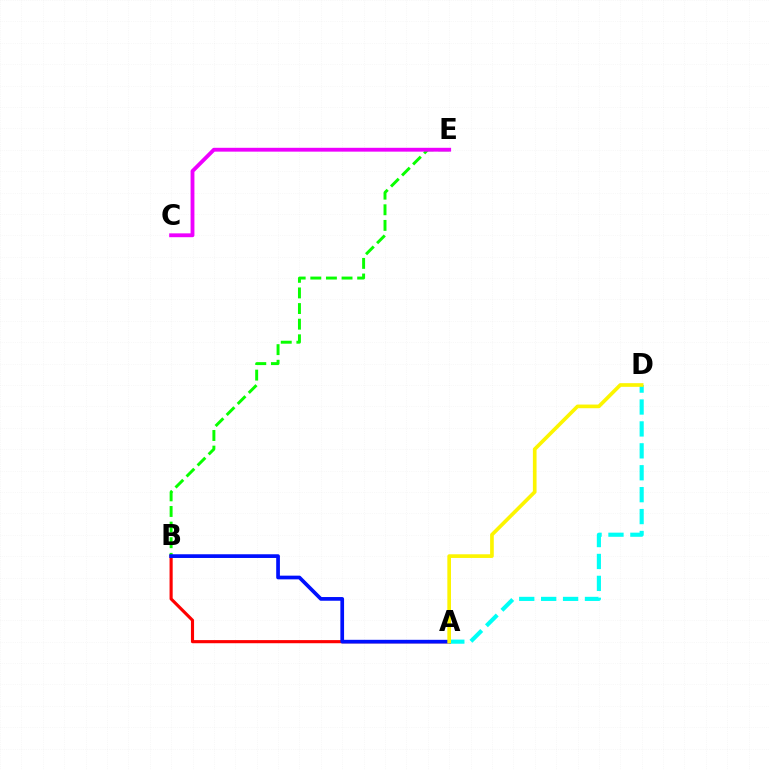{('A', 'B'): [{'color': '#ff0000', 'line_style': 'solid', 'thickness': 2.25}, {'color': '#0010ff', 'line_style': 'solid', 'thickness': 2.67}], ('B', 'E'): [{'color': '#08ff00', 'line_style': 'dashed', 'thickness': 2.12}], ('C', 'E'): [{'color': '#ee00ff', 'line_style': 'solid', 'thickness': 2.77}], ('A', 'D'): [{'color': '#00fff6', 'line_style': 'dashed', 'thickness': 2.98}, {'color': '#fcf500', 'line_style': 'solid', 'thickness': 2.64}]}